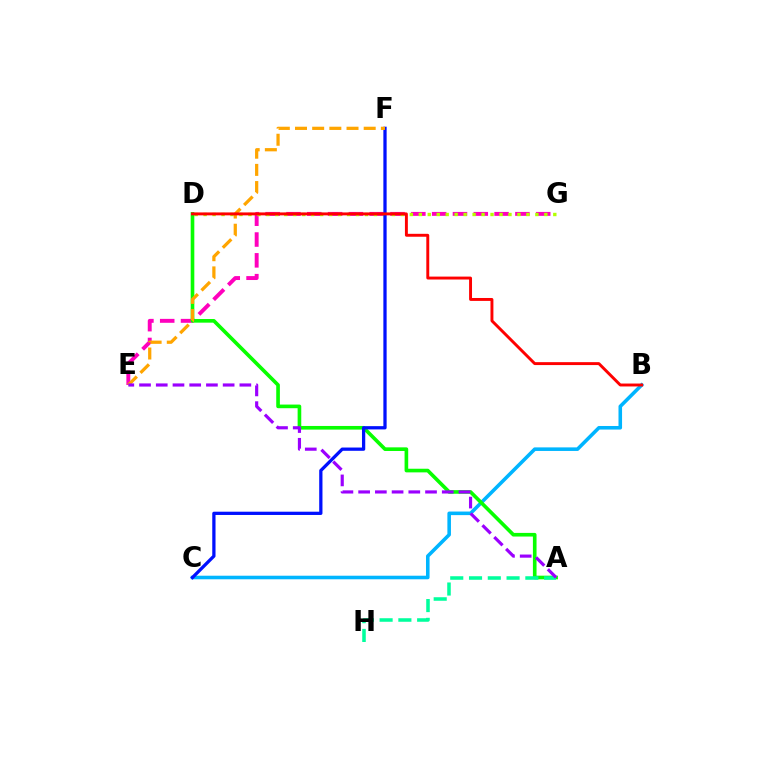{('E', 'G'): [{'color': '#ff00bd', 'line_style': 'dashed', 'thickness': 2.83}], ('D', 'G'): [{'color': '#b3ff00', 'line_style': 'dotted', 'thickness': 2.44}], ('B', 'C'): [{'color': '#00b5ff', 'line_style': 'solid', 'thickness': 2.57}], ('A', 'D'): [{'color': '#08ff00', 'line_style': 'solid', 'thickness': 2.62}], ('C', 'F'): [{'color': '#0010ff', 'line_style': 'solid', 'thickness': 2.35}], ('E', 'F'): [{'color': '#ffa500', 'line_style': 'dashed', 'thickness': 2.33}], ('A', 'H'): [{'color': '#00ff9d', 'line_style': 'dashed', 'thickness': 2.55}], ('A', 'E'): [{'color': '#9b00ff', 'line_style': 'dashed', 'thickness': 2.27}], ('B', 'D'): [{'color': '#ff0000', 'line_style': 'solid', 'thickness': 2.1}]}